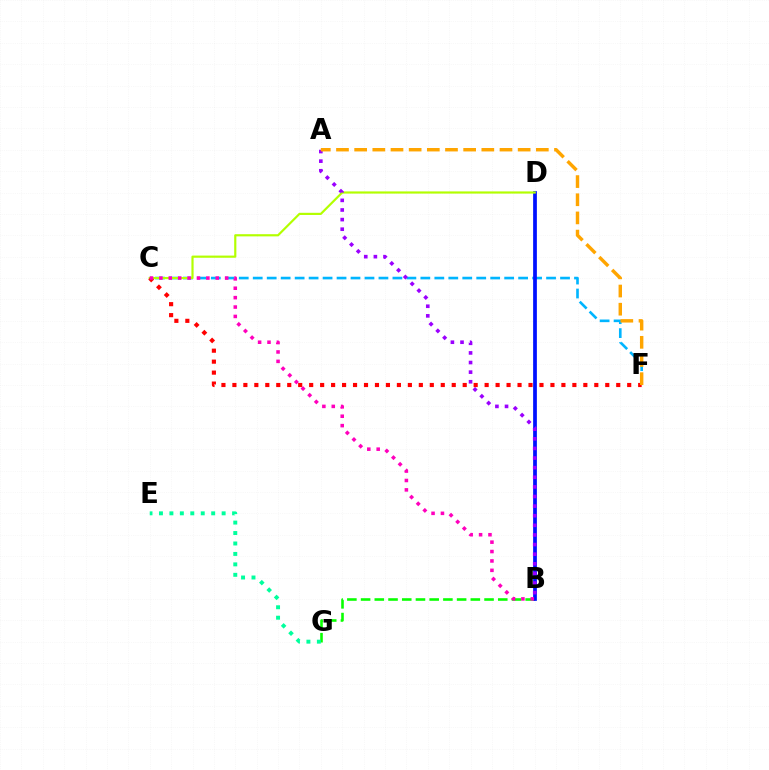{('B', 'G'): [{'color': '#08ff00', 'line_style': 'dashed', 'thickness': 1.86}], ('C', 'F'): [{'color': '#00b5ff', 'line_style': 'dashed', 'thickness': 1.9}, {'color': '#ff0000', 'line_style': 'dotted', 'thickness': 2.98}], ('B', 'D'): [{'color': '#0010ff', 'line_style': 'solid', 'thickness': 2.69}], ('C', 'D'): [{'color': '#b3ff00', 'line_style': 'solid', 'thickness': 1.57}], ('A', 'B'): [{'color': '#9b00ff', 'line_style': 'dotted', 'thickness': 2.61}], ('E', 'G'): [{'color': '#00ff9d', 'line_style': 'dotted', 'thickness': 2.84}], ('A', 'F'): [{'color': '#ffa500', 'line_style': 'dashed', 'thickness': 2.47}], ('B', 'C'): [{'color': '#ff00bd', 'line_style': 'dotted', 'thickness': 2.55}]}